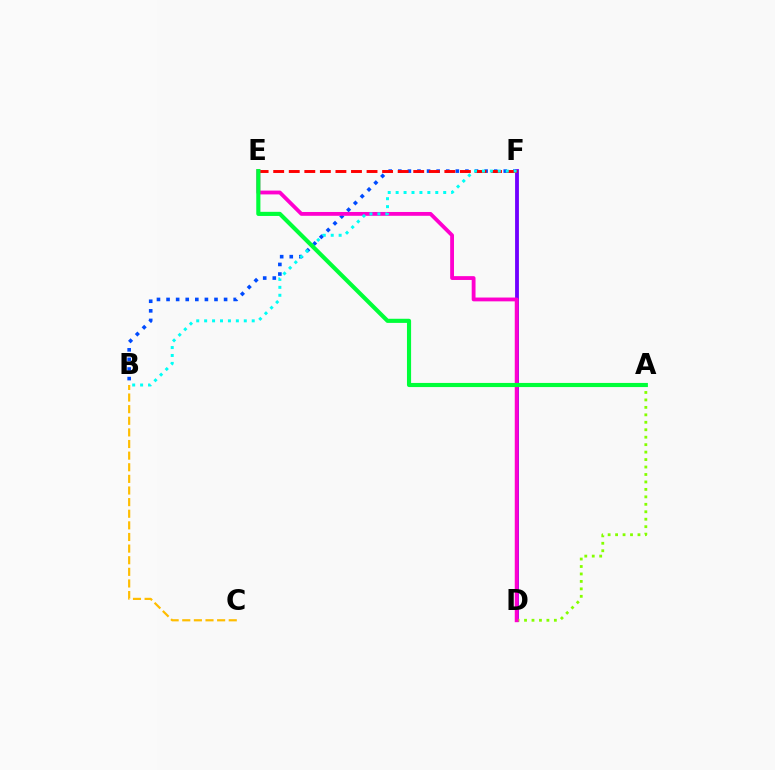{('B', 'F'): [{'color': '#004bff', 'line_style': 'dotted', 'thickness': 2.61}, {'color': '#00fff6', 'line_style': 'dotted', 'thickness': 2.15}], ('D', 'F'): [{'color': '#7200ff', 'line_style': 'solid', 'thickness': 2.76}], ('A', 'D'): [{'color': '#84ff00', 'line_style': 'dotted', 'thickness': 2.03}], ('B', 'C'): [{'color': '#ffbd00', 'line_style': 'dashed', 'thickness': 1.58}], ('E', 'F'): [{'color': '#ff0000', 'line_style': 'dashed', 'thickness': 2.11}], ('D', 'E'): [{'color': '#ff00cf', 'line_style': 'solid', 'thickness': 2.75}], ('A', 'E'): [{'color': '#00ff39', 'line_style': 'solid', 'thickness': 2.97}]}